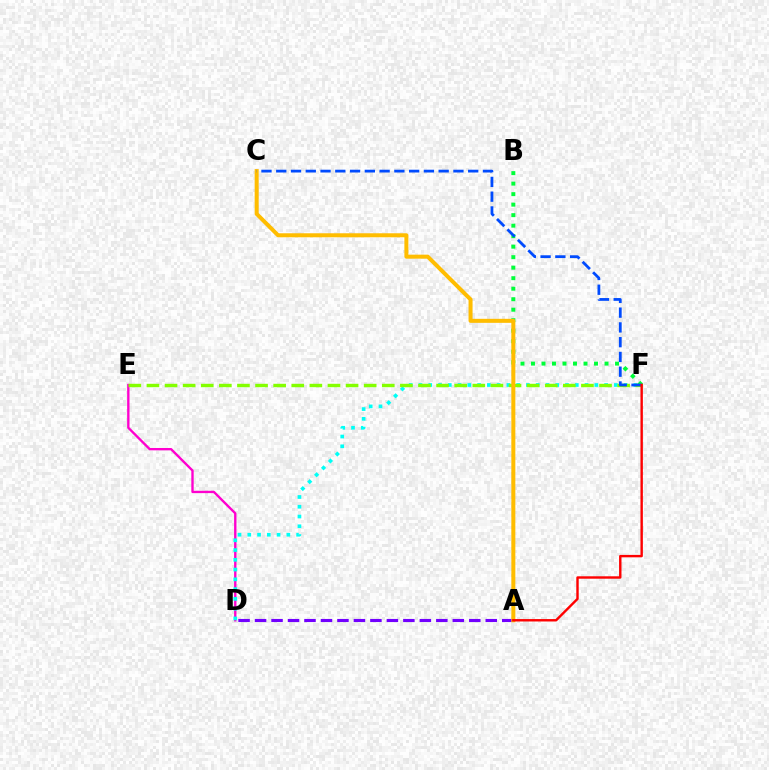{('D', 'E'): [{'color': '#ff00cf', 'line_style': 'solid', 'thickness': 1.7}], ('D', 'F'): [{'color': '#00fff6', 'line_style': 'dotted', 'thickness': 2.65}], ('E', 'F'): [{'color': '#84ff00', 'line_style': 'dashed', 'thickness': 2.46}], ('A', 'D'): [{'color': '#7200ff', 'line_style': 'dashed', 'thickness': 2.24}], ('B', 'F'): [{'color': '#00ff39', 'line_style': 'dotted', 'thickness': 2.85}], ('A', 'C'): [{'color': '#ffbd00', 'line_style': 'solid', 'thickness': 2.89}], ('C', 'F'): [{'color': '#004bff', 'line_style': 'dashed', 'thickness': 2.01}], ('A', 'F'): [{'color': '#ff0000', 'line_style': 'solid', 'thickness': 1.74}]}